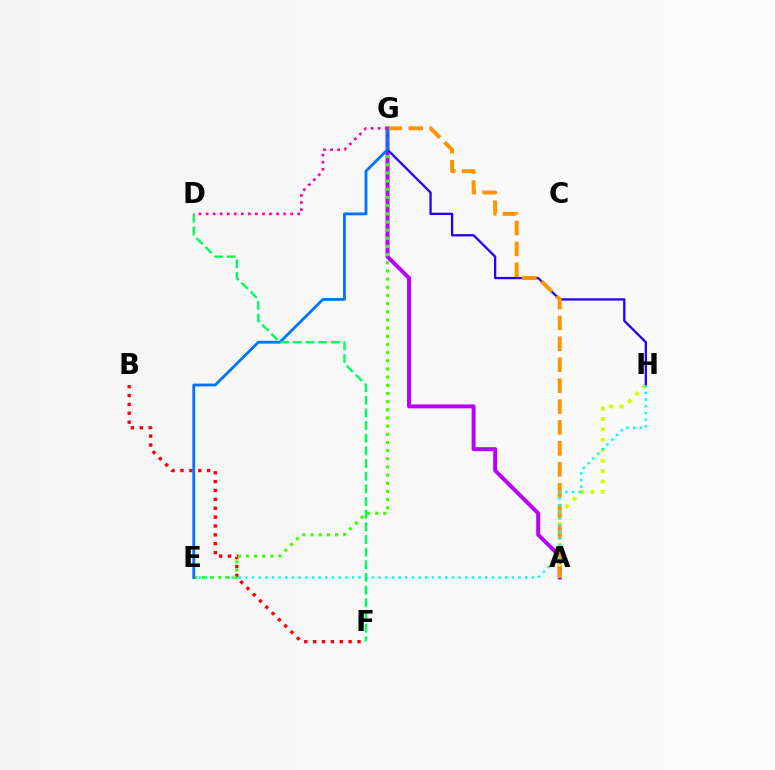{('A', 'G'): [{'color': '#b900ff', 'line_style': 'solid', 'thickness': 2.86}, {'color': '#ff9400', 'line_style': 'dashed', 'thickness': 2.84}], ('B', 'F'): [{'color': '#ff0000', 'line_style': 'dotted', 'thickness': 2.41}], ('A', 'H'): [{'color': '#d1ff00', 'line_style': 'dotted', 'thickness': 2.83}], ('G', 'H'): [{'color': '#2500ff', 'line_style': 'solid', 'thickness': 1.66}], ('E', 'H'): [{'color': '#00fff6', 'line_style': 'dotted', 'thickness': 1.81}], ('E', 'G'): [{'color': '#3dff00', 'line_style': 'dotted', 'thickness': 2.22}, {'color': '#0074ff', 'line_style': 'solid', 'thickness': 2.02}], ('D', 'F'): [{'color': '#00ff5c', 'line_style': 'dashed', 'thickness': 1.72}], ('D', 'G'): [{'color': '#ff00ac', 'line_style': 'dotted', 'thickness': 1.91}]}